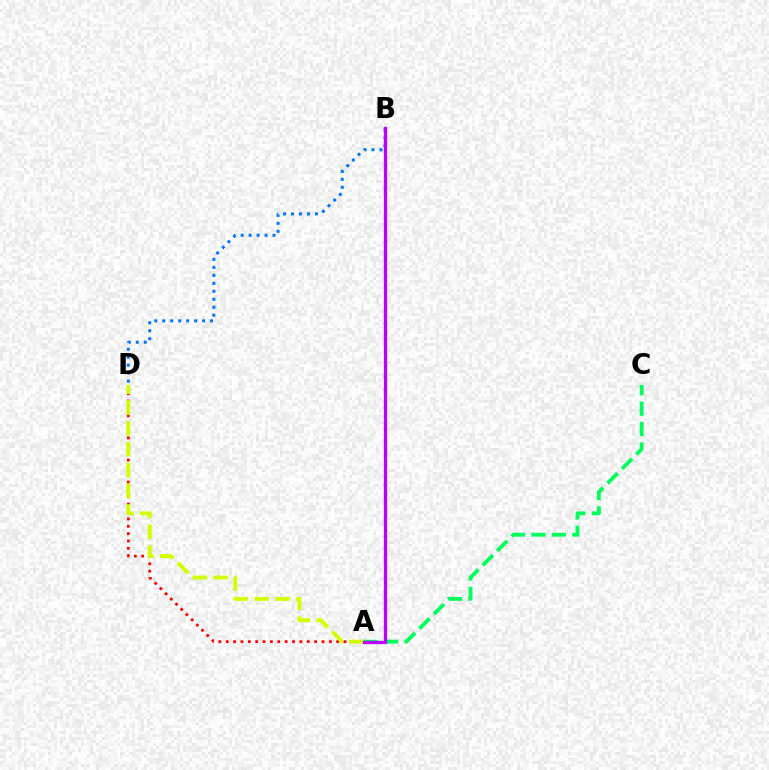{('B', 'D'): [{'color': '#0074ff', 'line_style': 'dotted', 'thickness': 2.17}], ('A', 'D'): [{'color': '#ff0000', 'line_style': 'dotted', 'thickness': 2.0}, {'color': '#d1ff00', 'line_style': 'dashed', 'thickness': 2.83}], ('A', 'C'): [{'color': '#00ff5c', 'line_style': 'dashed', 'thickness': 2.77}], ('A', 'B'): [{'color': '#b900ff', 'line_style': 'solid', 'thickness': 2.39}]}